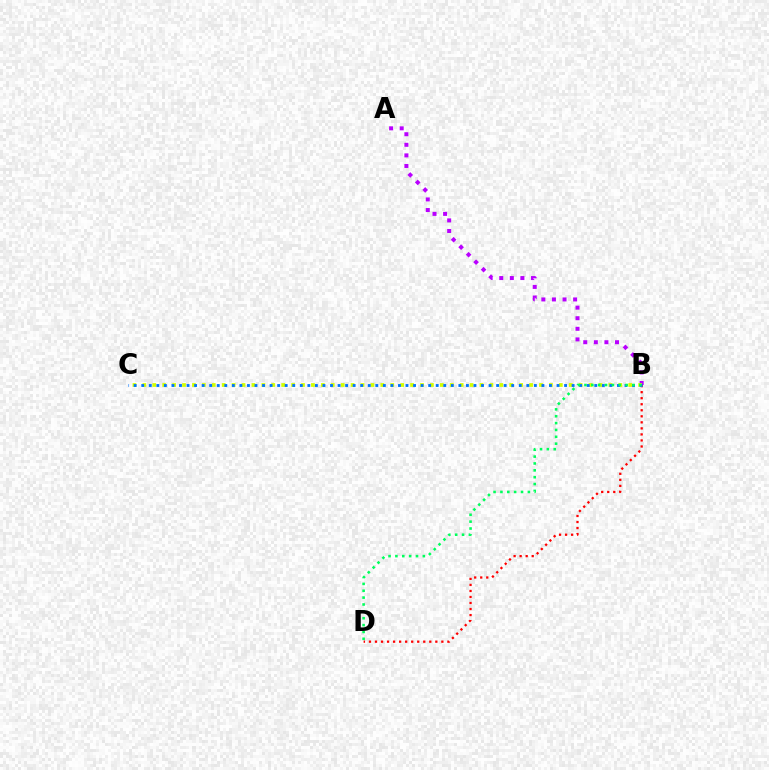{('A', 'B'): [{'color': '#b900ff', 'line_style': 'dotted', 'thickness': 2.88}], ('B', 'D'): [{'color': '#ff0000', 'line_style': 'dotted', 'thickness': 1.64}, {'color': '#00ff5c', 'line_style': 'dotted', 'thickness': 1.86}], ('B', 'C'): [{'color': '#d1ff00', 'line_style': 'dotted', 'thickness': 2.69}, {'color': '#0074ff', 'line_style': 'dotted', 'thickness': 2.05}]}